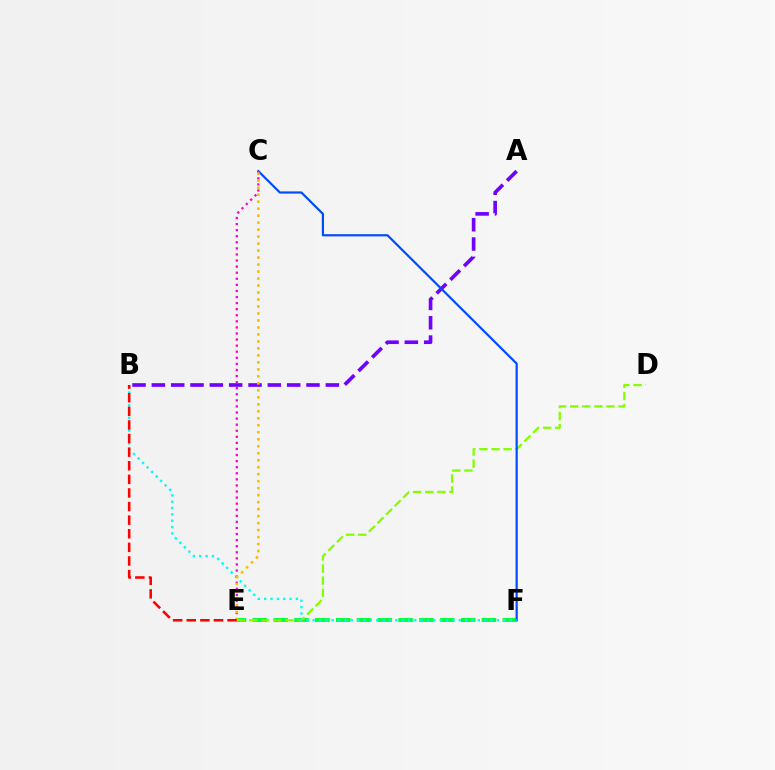{('E', 'F'): [{'color': '#00ff39', 'line_style': 'dashed', 'thickness': 2.83}], ('A', 'B'): [{'color': '#7200ff', 'line_style': 'dashed', 'thickness': 2.63}], ('D', 'E'): [{'color': '#84ff00', 'line_style': 'dashed', 'thickness': 1.64}], ('C', 'F'): [{'color': '#004bff', 'line_style': 'solid', 'thickness': 1.58}], ('B', 'F'): [{'color': '#00fff6', 'line_style': 'dotted', 'thickness': 1.73}], ('C', 'E'): [{'color': '#ff00cf', 'line_style': 'dotted', 'thickness': 1.65}, {'color': '#ffbd00', 'line_style': 'dotted', 'thickness': 1.9}], ('B', 'E'): [{'color': '#ff0000', 'line_style': 'dashed', 'thickness': 1.85}]}